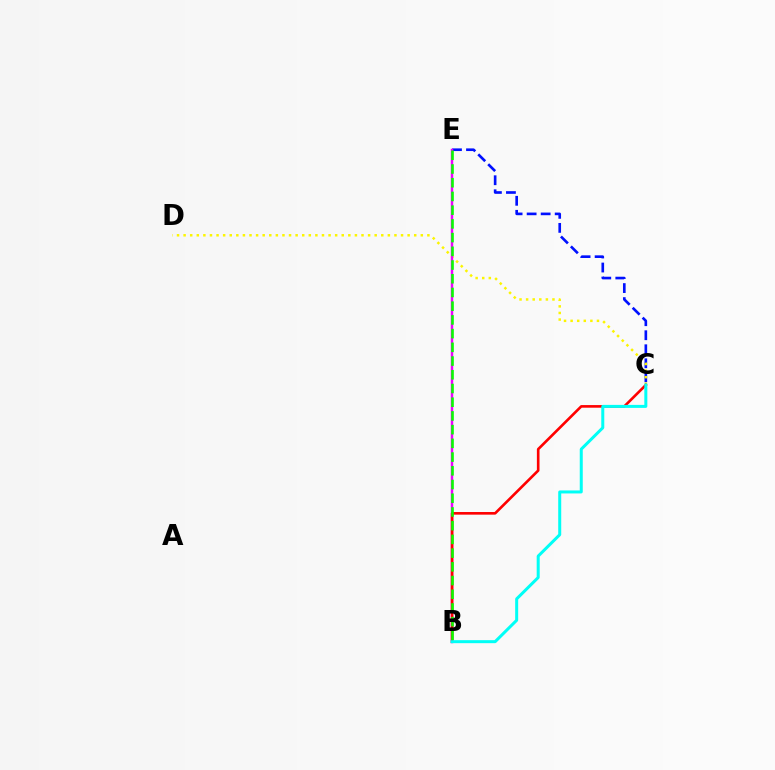{('C', 'E'): [{'color': '#0010ff', 'line_style': 'dashed', 'thickness': 1.91}], ('C', 'D'): [{'color': '#fcf500', 'line_style': 'dotted', 'thickness': 1.79}], ('B', 'E'): [{'color': '#ee00ff', 'line_style': 'solid', 'thickness': 1.76}, {'color': '#08ff00', 'line_style': 'dashed', 'thickness': 1.86}], ('B', 'C'): [{'color': '#ff0000', 'line_style': 'solid', 'thickness': 1.89}, {'color': '#00fff6', 'line_style': 'solid', 'thickness': 2.16}]}